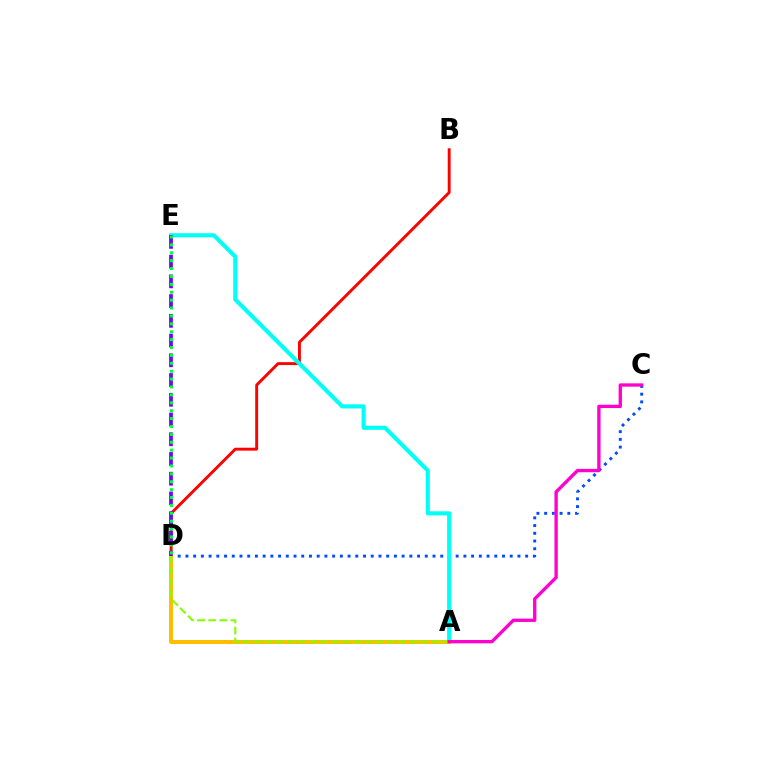{('B', 'D'): [{'color': '#ff0000', 'line_style': 'solid', 'thickness': 2.09}], ('C', 'D'): [{'color': '#004bff', 'line_style': 'dotted', 'thickness': 2.1}], ('A', 'E'): [{'color': '#00fff6', 'line_style': 'solid', 'thickness': 2.96}], ('A', 'D'): [{'color': '#ffbd00', 'line_style': 'solid', 'thickness': 2.88}, {'color': '#84ff00', 'line_style': 'dashed', 'thickness': 1.51}], ('D', 'E'): [{'color': '#7200ff', 'line_style': 'dashed', 'thickness': 2.68}, {'color': '#00ff39', 'line_style': 'dotted', 'thickness': 2.15}], ('A', 'C'): [{'color': '#ff00cf', 'line_style': 'solid', 'thickness': 2.39}]}